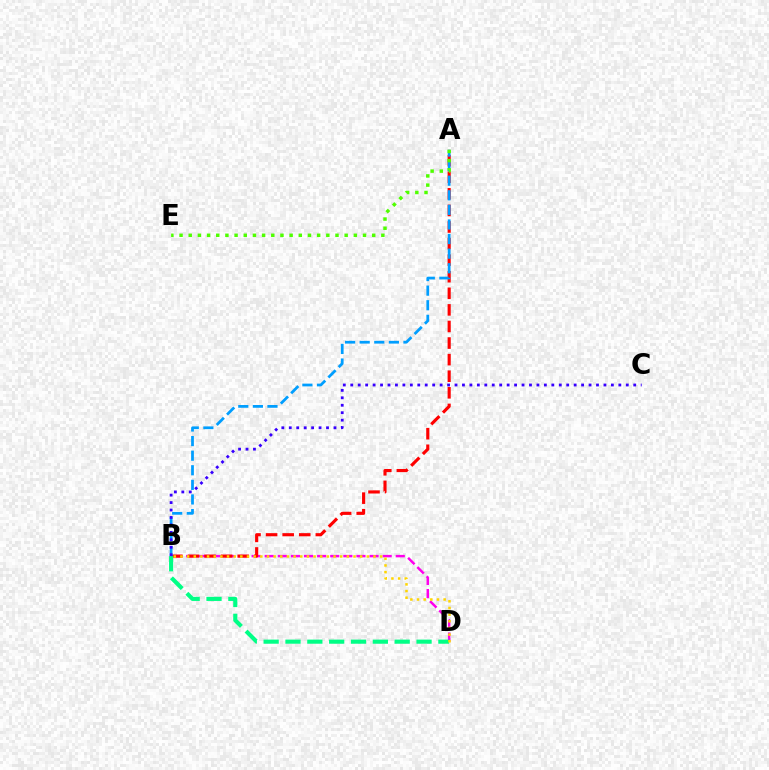{('B', 'D'): [{'color': '#ff00ed', 'line_style': 'dashed', 'thickness': 1.78}, {'color': '#00ff86', 'line_style': 'dashed', 'thickness': 2.97}, {'color': '#ffd500', 'line_style': 'dotted', 'thickness': 1.81}], ('A', 'B'): [{'color': '#ff0000', 'line_style': 'dashed', 'thickness': 2.25}, {'color': '#009eff', 'line_style': 'dashed', 'thickness': 1.98}], ('B', 'C'): [{'color': '#3700ff', 'line_style': 'dotted', 'thickness': 2.02}], ('A', 'E'): [{'color': '#4fff00', 'line_style': 'dotted', 'thickness': 2.49}]}